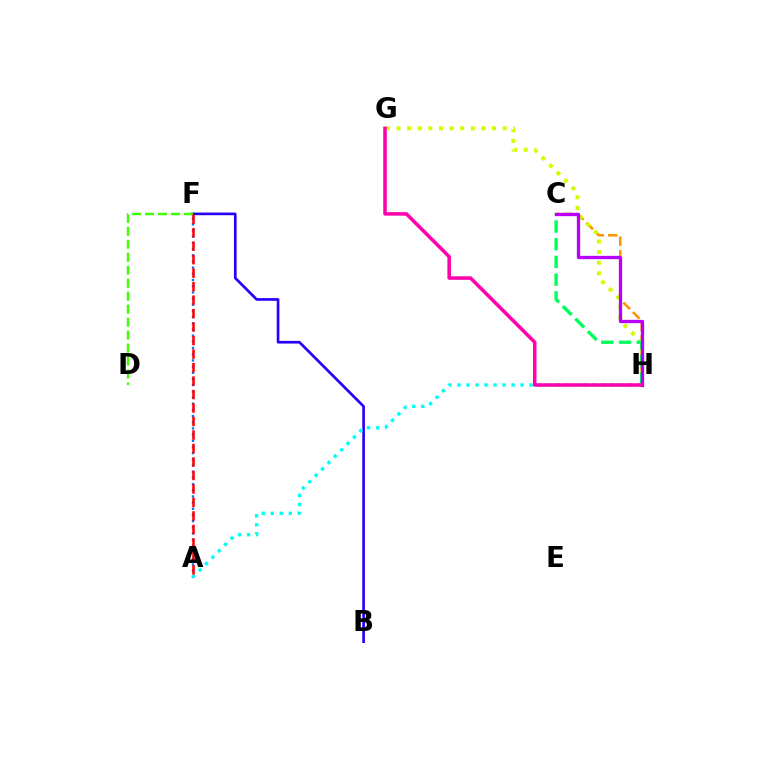{('C', 'H'): [{'color': '#ff9400', 'line_style': 'dashed', 'thickness': 1.83}, {'color': '#00ff5c', 'line_style': 'dashed', 'thickness': 2.41}, {'color': '#b900ff', 'line_style': 'solid', 'thickness': 2.37}], ('G', 'H'): [{'color': '#d1ff00', 'line_style': 'dotted', 'thickness': 2.88}, {'color': '#ff00ac', 'line_style': 'solid', 'thickness': 2.54}], ('B', 'F'): [{'color': '#2500ff', 'line_style': 'solid', 'thickness': 1.92}], ('A', 'F'): [{'color': '#0074ff', 'line_style': 'dotted', 'thickness': 1.68}, {'color': '#ff0000', 'line_style': 'dashed', 'thickness': 1.83}], ('A', 'H'): [{'color': '#00fff6', 'line_style': 'dotted', 'thickness': 2.45}], ('D', 'F'): [{'color': '#3dff00', 'line_style': 'dashed', 'thickness': 1.76}]}